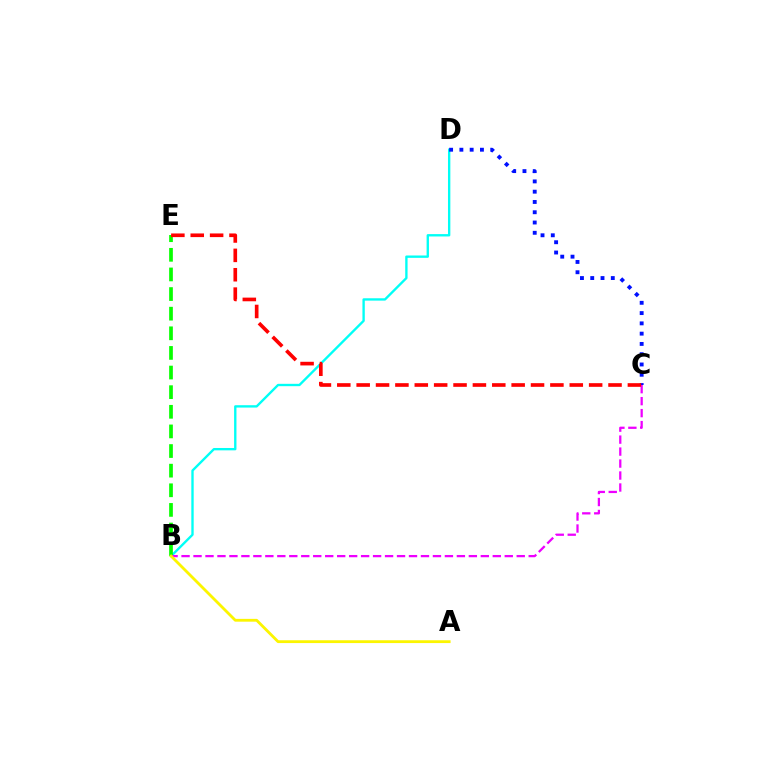{('B', 'D'): [{'color': '#00fff6', 'line_style': 'solid', 'thickness': 1.7}], ('B', 'E'): [{'color': '#08ff00', 'line_style': 'dashed', 'thickness': 2.67}], ('C', 'D'): [{'color': '#0010ff', 'line_style': 'dotted', 'thickness': 2.79}], ('B', 'C'): [{'color': '#ee00ff', 'line_style': 'dashed', 'thickness': 1.63}], ('C', 'E'): [{'color': '#ff0000', 'line_style': 'dashed', 'thickness': 2.63}], ('A', 'B'): [{'color': '#fcf500', 'line_style': 'solid', 'thickness': 2.02}]}